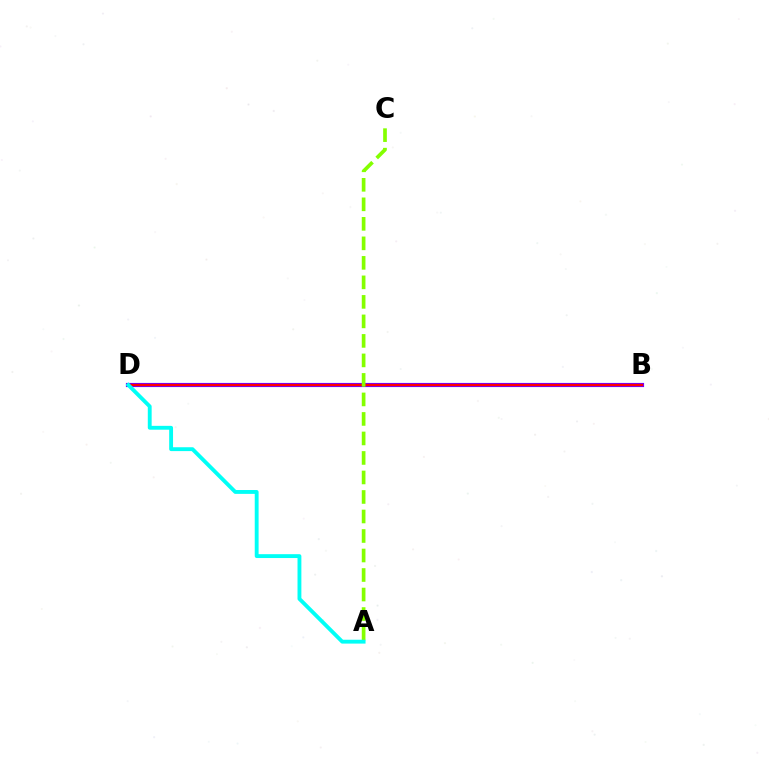{('B', 'D'): [{'color': '#7200ff', 'line_style': 'solid', 'thickness': 2.99}, {'color': '#ff0000', 'line_style': 'solid', 'thickness': 1.6}], ('A', 'C'): [{'color': '#84ff00', 'line_style': 'dashed', 'thickness': 2.65}], ('A', 'D'): [{'color': '#00fff6', 'line_style': 'solid', 'thickness': 2.78}]}